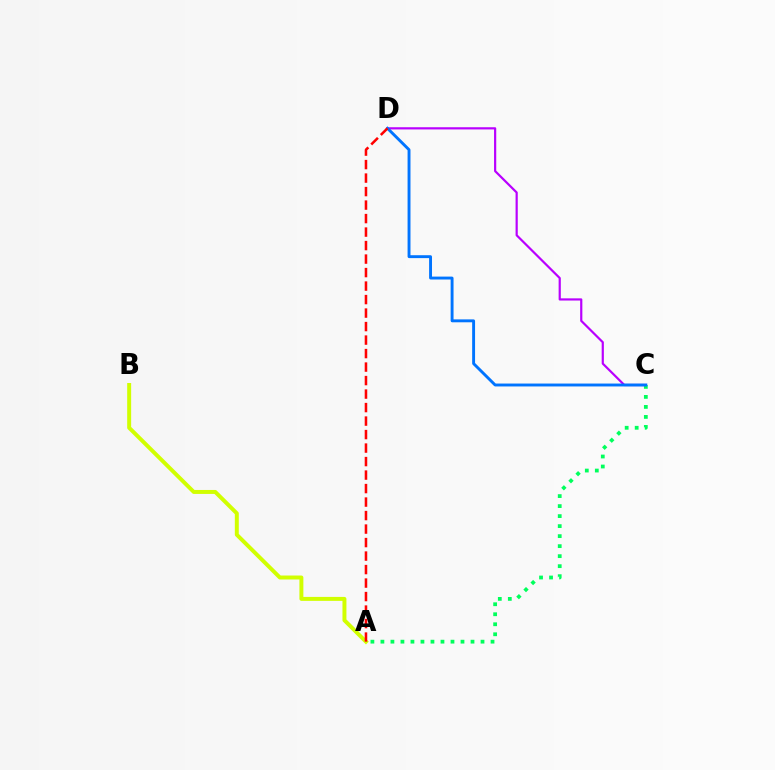{('C', 'D'): [{'color': '#b900ff', 'line_style': 'solid', 'thickness': 1.58}, {'color': '#0074ff', 'line_style': 'solid', 'thickness': 2.09}], ('A', 'B'): [{'color': '#d1ff00', 'line_style': 'solid', 'thickness': 2.85}], ('A', 'C'): [{'color': '#00ff5c', 'line_style': 'dotted', 'thickness': 2.72}], ('A', 'D'): [{'color': '#ff0000', 'line_style': 'dashed', 'thickness': 1.83}]}